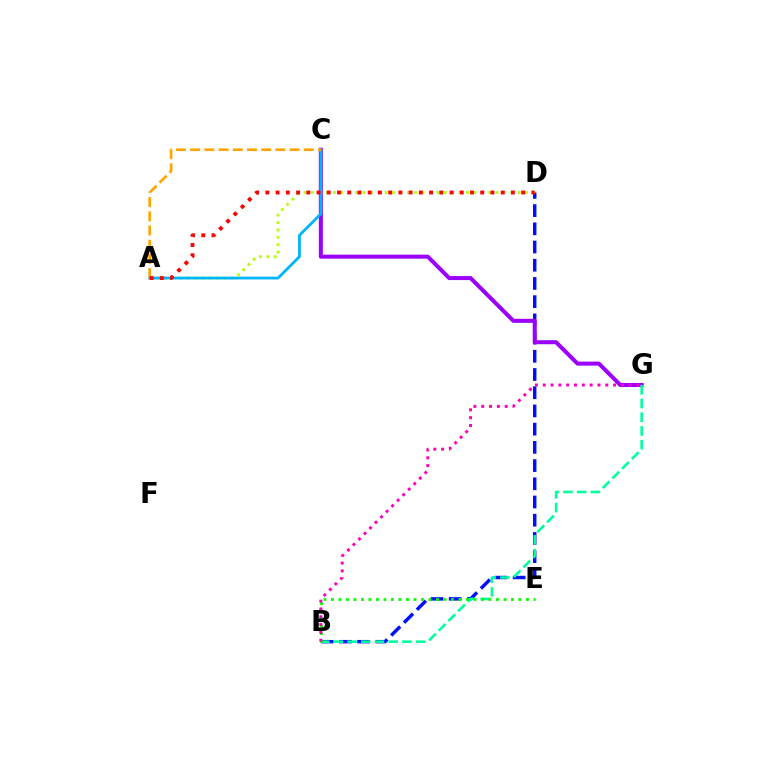{('B', 'D'): [{'color': '#0010ff', 'line_style': 'dashed', 'thickness': 2.47}], ('C', 'G'): [{'color': '#9b00ff', 'line_style': 'solid', 'thickness': 2.89}], ('A', 'D'): [{'color': '#b3ff00', 'line_style': 'dotted', 'thickness': 2.01}, {'color': '#ff0000', 'line_style': 'dotted', 'thickness': 2.78}], ('B', 'G'): [{'color': '#00ff9d', 'line_style': 'dashed', 'thickness': 1.86}, {'color': '#ff00bd', 'line_style': 'dotted', 'thickness': 2.12}], ('A', 'C'): [{'color': '#00b5ff', 'line_style': 'solid', 'thickness': 2.01}, {'color': '#ffa500', 'line_style': 'dashed', 'thickness': 1.93}], ('B', 'E'): [{'color': '#08ff00', 'line_style': 'dotted', 'thickness': 2.04}]}